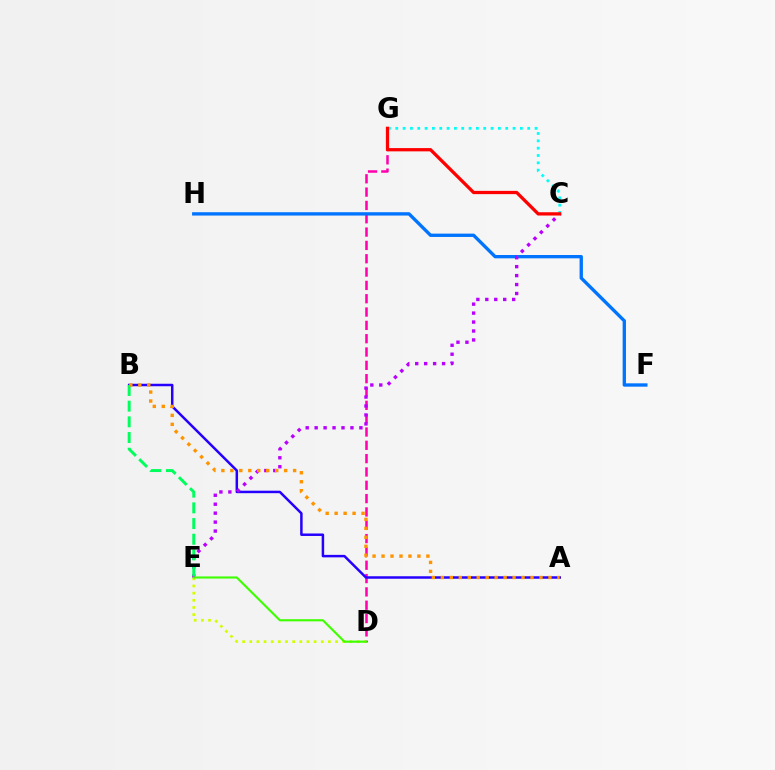{('C', 'G'): [{'color': '#00fff6', 'line_style': 'dotted', 'thickness': 1.99}, {'color': '#ff0000', 'line_style': 'solid', 'thickness': 2.35}], ('D', 'G'): [{'color': '#ff00ac', 'line_style': 'dashed', 'thickness': 1.81}], ('D', 'E'): [{'color': '#d1ff00', 'line_style': 'dotted', 'thickness': 1.94}, {'color': '#3dff00', 'line_style': 'solid', 'thickness': 1.53}], ('A', 'B'): [{'color': '#2500ff', 'line_style': 'solid', 'thickness': 1.79}, {'color': '#ff9400', 'line_style': 'dotted', 'thickness': 2.44}], ('F', 'H'): [{'color': '#0074ff', 'line_style': 'solid', 'thickness': 2.4}], ('C', 'E'): [{'color': '#b900ff', 'line_style': 'dotted', 'thickness': 2.43}], ('B', 'E'): [{'color': '#00ff5c', 'line_style': 'dashed', 'thickness': 2.13}]}